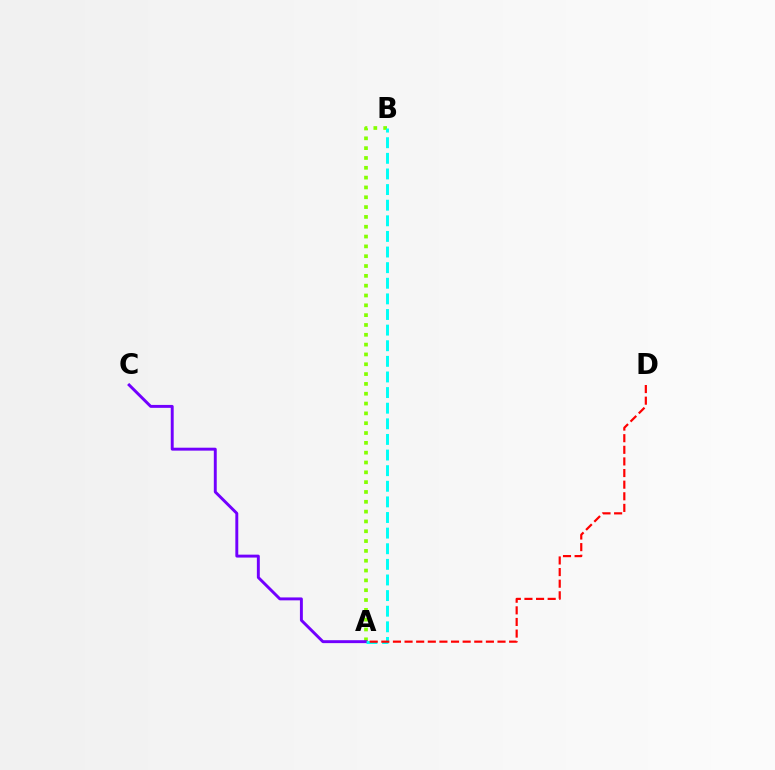{('A', 'B'): [{'color': '#84ff00', 'line_style': 'dotted', 'thickness': 2.67}, {'color': '#00fff6', 'line_style': 'dashed', 'thickness': 2.12}], ('A', 'C'): [{'color': '#7200ff', 'line_style': 'solid', 'thickness': 2.11}], ('A', 'D'): [{'color': '#ff0000', 'line_style': 'dashed', 'thickness': 1.58}]}